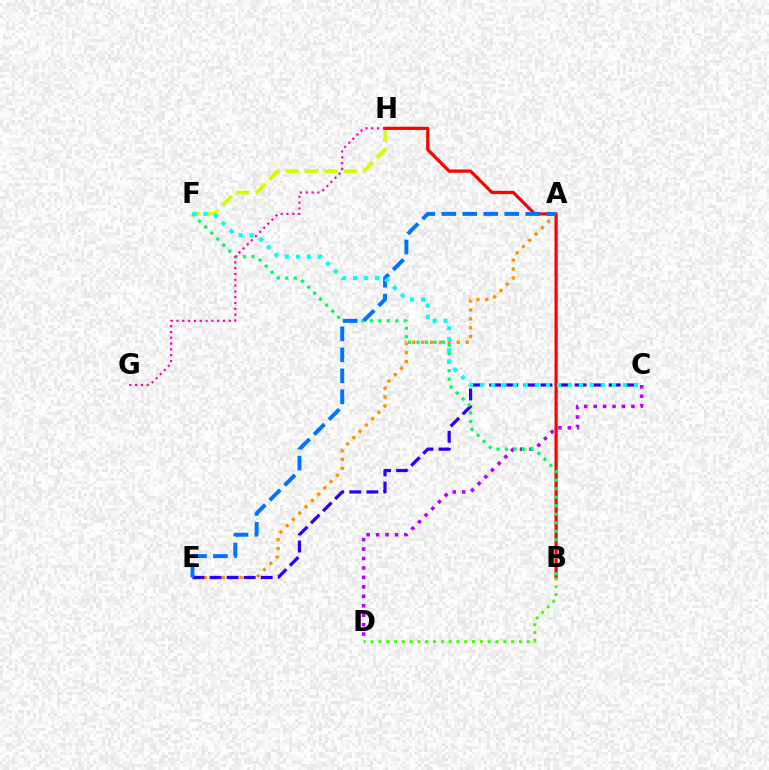{('A', 'E'): [{'color': '#ff9400', 'line_style': 'dotted', 'thickness': 2.42}, {'color': '#0074ff', 'line_style': 'dashed', 'thickness': 2.85}], ('C', 'D'): [{'color': '#b900ff', 'line_style': 'dotted', 'thickness': 2.57}], ('F', 'H'): [{'color': '#d1ff00', 'line_style': 'dashed', 'thickness': 2.63}], ('C', 'E'): [{'color': '#2500ff', 'line_style': 'dashed', 'thickness': 2.32}], ('B', 'H'): [{'color': '#ff0000', 'line_style': 'solid', 'thickness': 2.31}], ('B', 'F'): [{'color': '#00ff5c', 'line_style': 'dotted', 'thickness': 2.31}], ('G', 'H'): [{'color': '#ff00ac', 'line_style': 'dotted', 'thickness': 1.58}], ('C', 'F'): [{'color': '#00fff6', 'line_style': 'dotted', 'thickness': 2.99}], ('B', 'D'): [{'color': '#3dff00', 'line_style': 'dotted', 'thickness': 2.12}]}